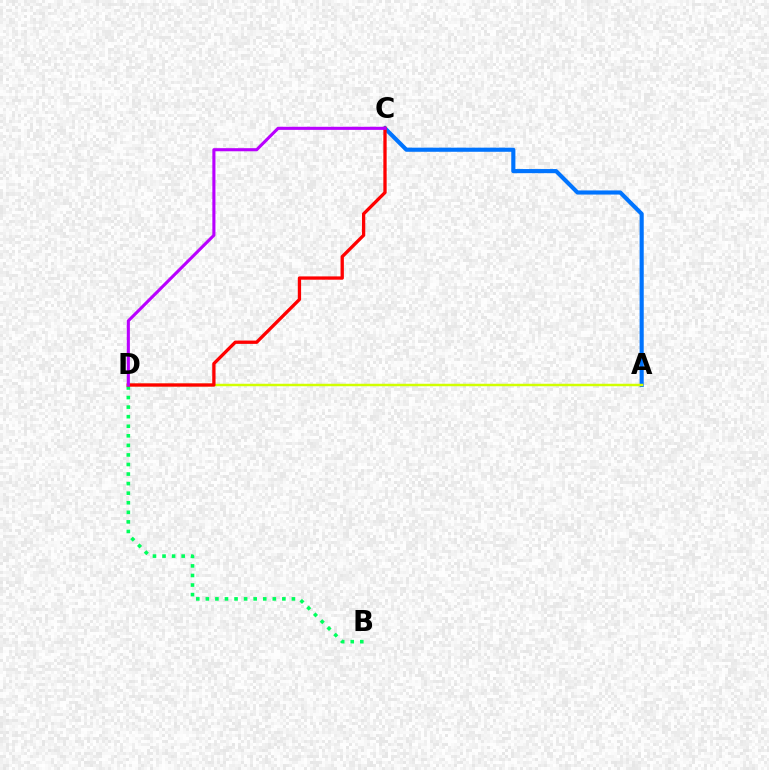{('B', 'D'): [{'color': '#00ff5c', 'line_style': 'dotted', 'thickness': 2.6}], ('A', 'C'): [{'color': '#0074ff', 'line_style': 'solid', 'thickness': 2.97}], ('A', 'D'): [{'color': '#d1ff00', 'line_style': 'solid', 'thickness': 1.78}], ('C', 'D'): [{'color': '#ff0000', 'line_style': 'solid', 'thickness': 2.38}, {'color': '#b900ff', 'line_style': 'solid', 'thickness': 2.23}]}